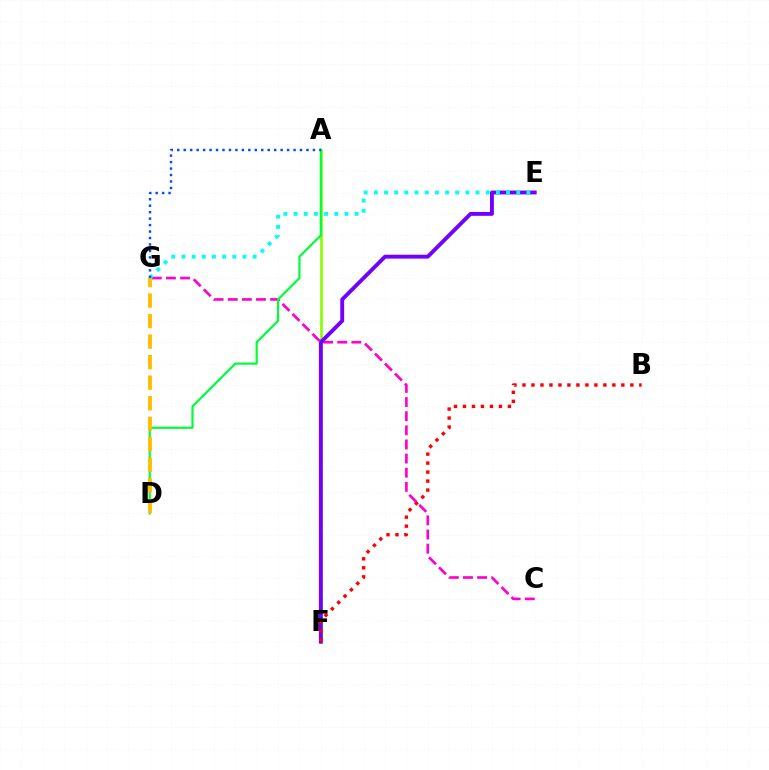{('A', 'F'): [{'color': '#84ff00', 'line_style': 'solid', 'thickness': 1.92}], ('C', 'G'): [{'color': '#ff00cf', 'line_style': 'dashed', 'thickness': 1.92}], ('A', 'D'): [{'color': '#00ff39', 'line_style': 'solid', 'thickness': 1.6}], ('E', 'F'): [{'color': '#7200ff', 'line_style': 'solid', 'thickness': 2.79}], ('E', 'G'): [{'color': '#00fff6', 'line_style': 'dotted', 'thickness': 2.76}], ('A', 'G'): [{'color': '#004bff', 'line_style': 'dotted', 'thickness': 1.76}], ('B', 'F'): [{'color': '#ff0000', 'line_style': 'dotted', 'thickness': 2.44}], ('D', 'G'): [{'color': '#ffbd00', 'line_style': 'dashed', 'thickness': 2.79}]}